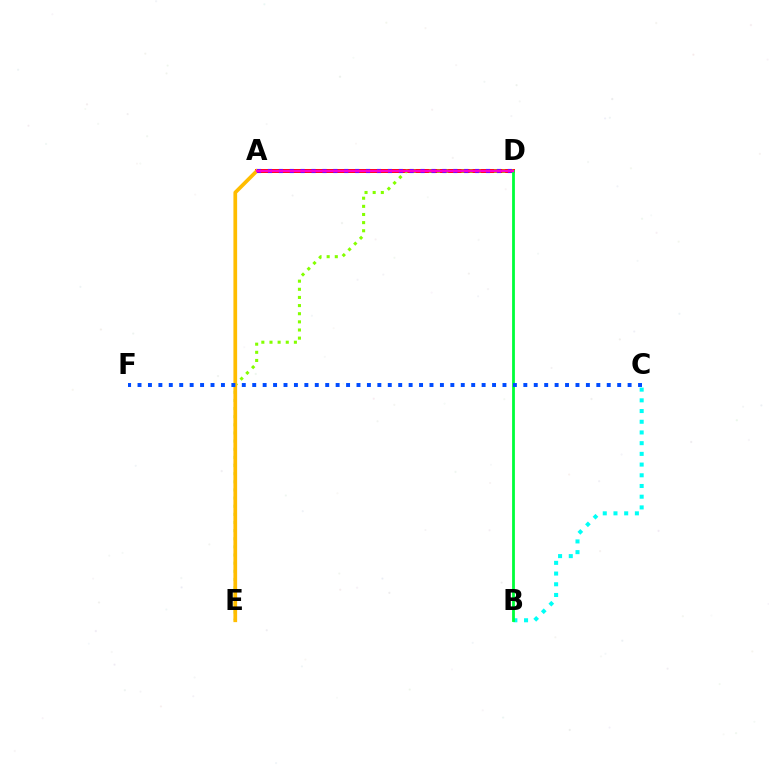{('B', 'C'): [{'color': '#00fff6', 'line_style': 'dotted', 'thickness': 2.91}], ('A', 'D'): [{'color': '#ff0000', 'line_style': 'solid', 'thickness': 2.85}, {'color': '#7200ff', 'line_style': 'dotted', 'thickness': 2.96}, {'color': '#ff00cf', 'line_style': 'solid', 'thickness': 1.68}], ('D', 'E'): [{'color': '#84ff00', 'line_style': 'dotted', 'thickness': 2.21}], ('A', 'E'): [{'color': '#ffbd00', 'line_style': 'solid', 'thickness': 2.67}], ('B', 'D'): [{'color': '#00ff39', 'line_style': 'solid', 'thickness': 2.02}], ('C', 'F'): [{'color': '#004bff', 'line_style': 'dotted', 'thickness': 2.83}]}